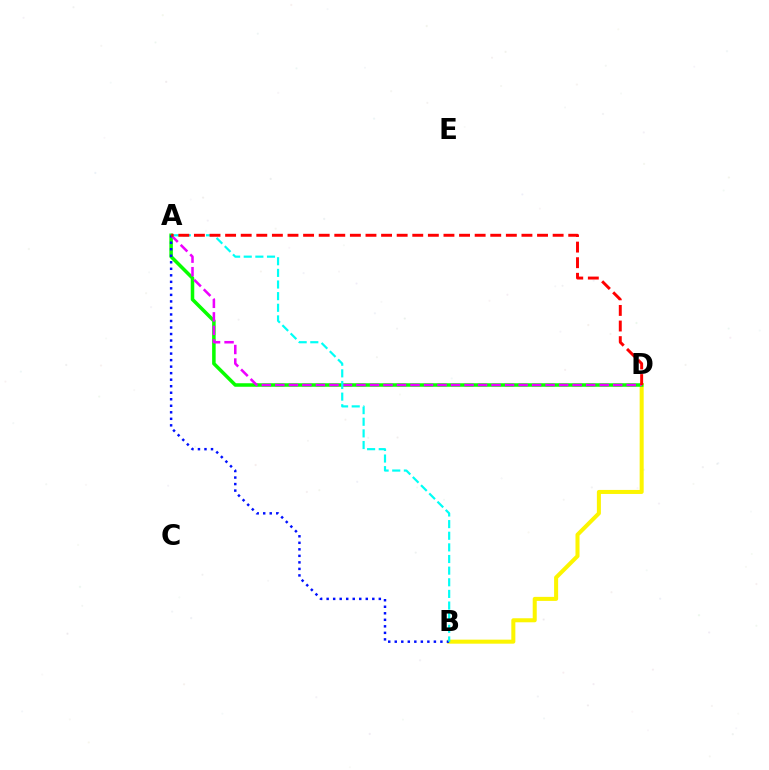{('B', 'D'): [{'color': '#fcf500', 'line_style': 'solid', 'thickness': 2.9}], ('A', 'D'): [{'color': '#08ff00', 'line_style': 'solid', 'thickness': 2.54}, {'color': '#ee00ff', 'line_style': 'dashed', 'thickness': 1.84}, {'color': '#ff0000', 'line_style': 'dashed', 'thickness': 2.12}], ('A', 'B'): [{'color': '#0010ff', 'line_style': 'dotted', 'thickness': 1.77}, {'color': '#00fff6', 'line_style': 'dashed', 'thickness': 1.58}]}